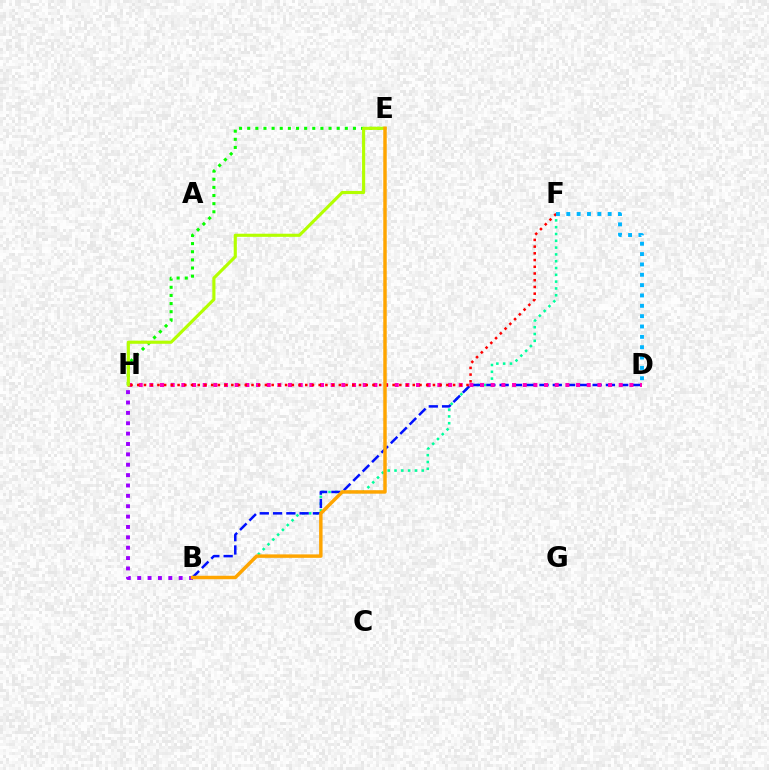{('E', 'H'): [{'color': '#08ff00', 'line_style': 'dotted', 'thickness': 2.21}, {'color': '#b3ff00', 'line_style': 'solid', 'thickness': 2.25}], ('B', 'F'): [{'color': '#00ff9d', 'line_style': 'dotted', 'thickness': 1.85}], ('B', 'D'): [{'color': '#0010ff', 'line_style': 'dashed', 'thickness': 1.8}], ('D', 'H'): [{'color': '#ff00bd', 'line_style': 'dotted', 'thickness': 2.9}], ('F', 'H'): [{'color': '#ff0000', 'line_style': 'dotted', 'thickness': 1.83}], ('B', 'H'): [{'color': '#9b00ff', 'line_style': 'dotted', 'thickness': 2.82}], ('B', 'E'): [{'color': '#ffa500', 'line_style': 'solid', 'thickness': 2.49}], ('D', 'F'): [{'color': '#00b5ff', 'line_style': 'dotted', 'thickness': 2.81}]}